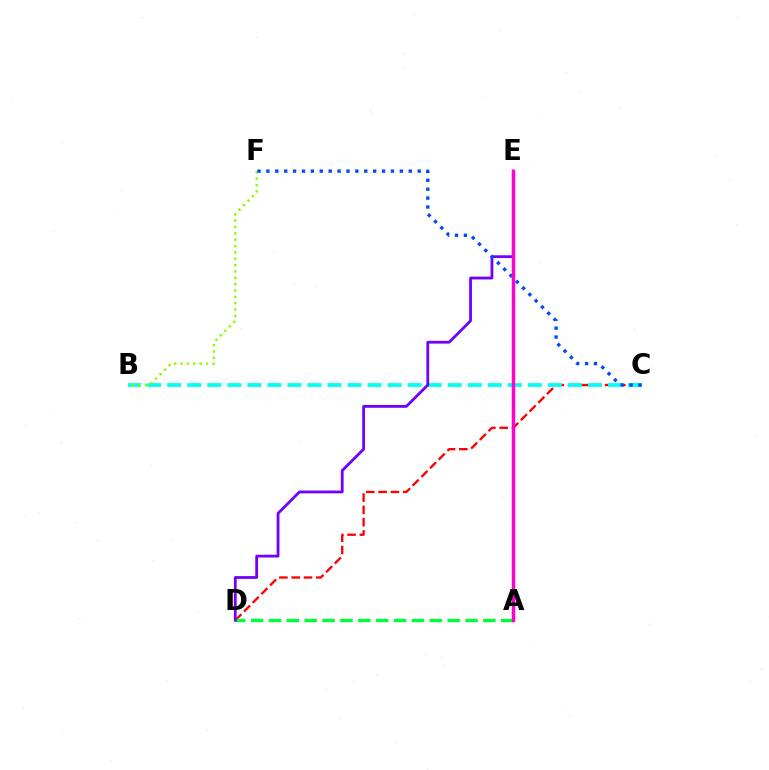{('C', 'D'): [{'color': '#ff0000', 'line_style': 'dashed', 'thickness': 1.67}], ('A', 'D'): [{'color': '#00ff39', 'line_style': 'dashed', 'thickness': 2.43}], ('B', 'C'): [{'color': '#00fff6', 'line_style': 'dashed', 'thickness': 2.72}], ('B', 'F'): [{'color': '#84ff00', 'line_style': 'dotted', 'thickness': 1.73}], ('D', 'E'): [{'color': '#7200ff', 'line_style': 'solid', 'thickness': 2.01}], ('A', 'E'): [{'color': '#ffbd00', 'line_style': 'dotted', 'thickness': 1.56}, {'color': '#ff00cf', 'line_style': 'solid', 'thickness': 2.49}], ('C', 'F'): [{'color': '#004bff', 'line_style': 'dotted', 'thickness': 2.42}]}